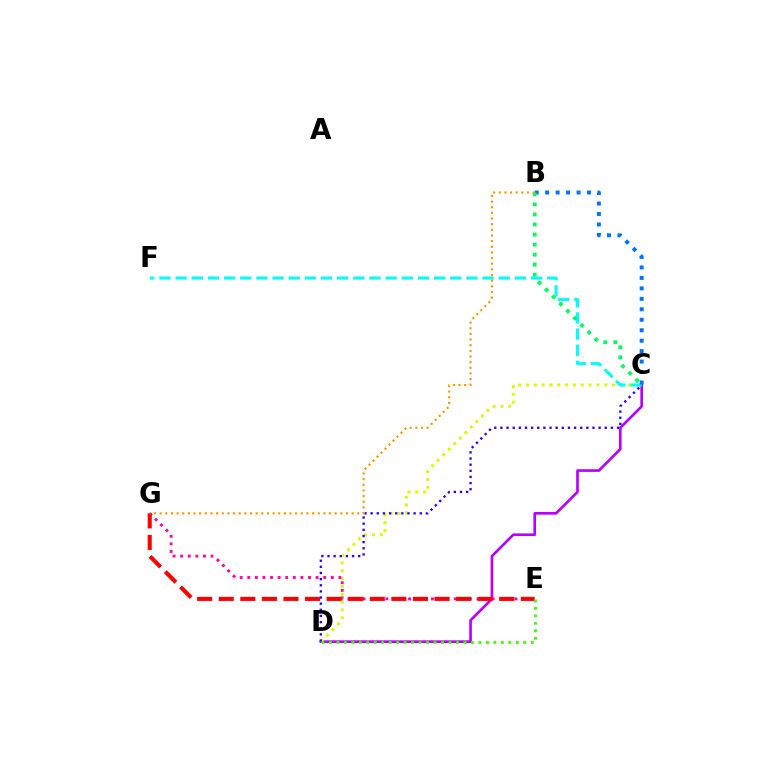{('C', 'D'): [{'color': '#b900ff', 'line_style': 'solid', 'thickness': 1.92}, {'color': '#d1ff00', 'line_style': 'dotted', 'thickness': 2.13}, {'color': '#2500ff', 'line_style': 'dotted', 'thickness': 1.67}], ('C', 'F'): [{'color': '#00fff6', 'line_style': 'dashed', 'thickness': 2.19}], ('B', 'C'): [{'color': '#0074ff', 'line_style': 'dotted', 'thickness': 2.84}, {'color': '#00ff5c', 'line_style': 'dotted', 'thickness': 2.73}], ('E', 'G'): [{'color': '#ff00ac', 'line_style': 'dotted', 'thickness': 2.06}, {'color': '#ff0000', 'line_style': 'dashed', 'thickness': 2.93}], ('D', 'E'): [{'color': '#3dff00', 'line_style': 'dotted', 'thickness': 2.03}], ('B', 'G'): [{'color': '#ff9400', 'line_style': 'dotted', 'thickness': 1.53}]}